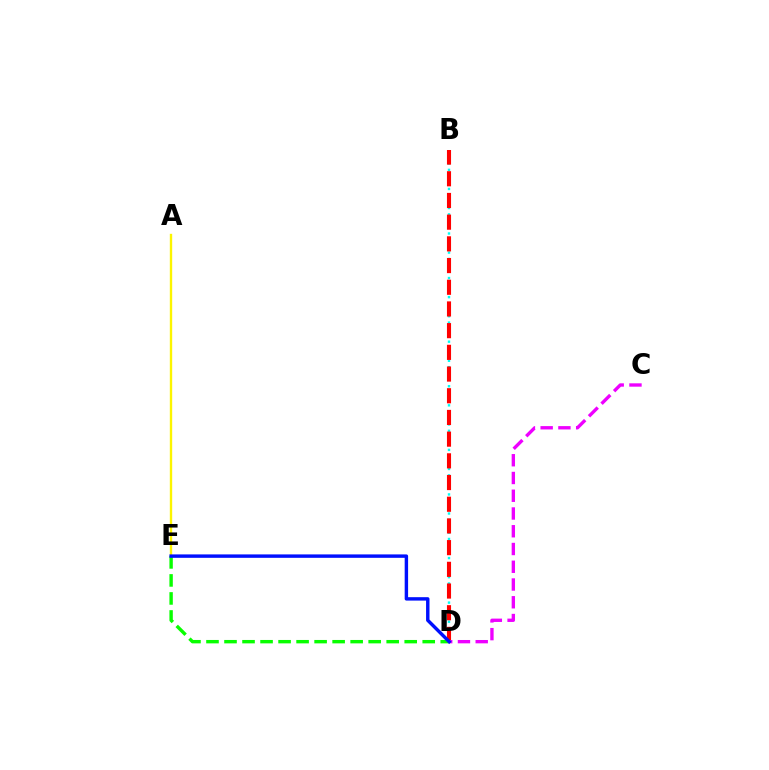{('A', 'E'): [{'color': '#fcf500', 'line_style': 'solid', 'thickness': 1.7}], ('B', 'D'): [{'color': '#00fff6', 'line_style': 'dotted', 'thickness': 1.73}, {'color': '#ff0000', 'line_style': 'dashed', 'thickness': 2.95}], ('D', 'E'): [{'color': '#08ff00', 'line_style': 'dashed', 'thickness': 2.45}, {'color': '#0010ff', 'line_style': 'solid', 'thickness': 2.46}], ('C', 'D'): [{'color': '#ee00ff', 'line_style': 'dashed', 'thickness': 2.41}]}